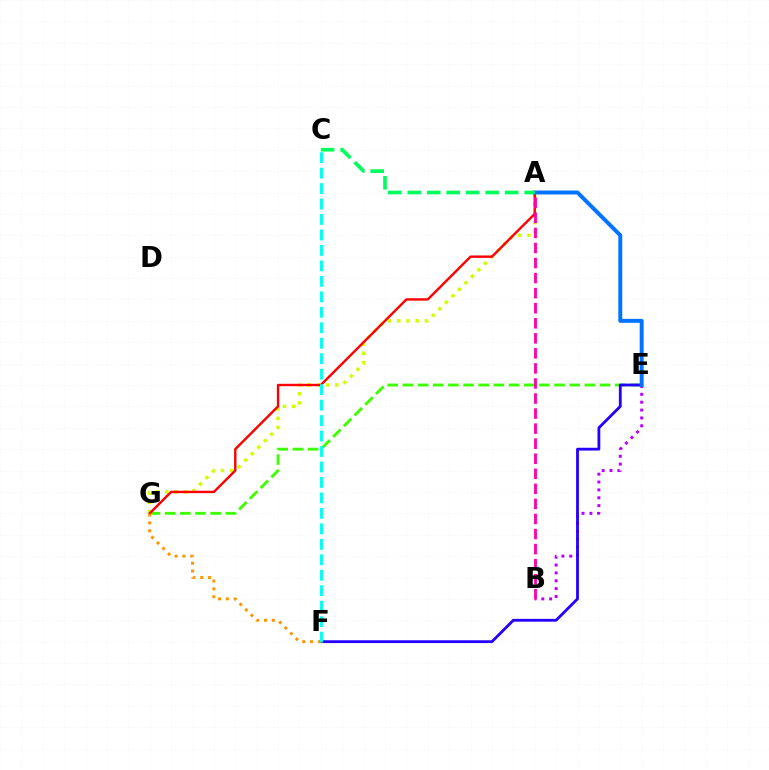{('A', 'G'): [{'color': '#d1ff00', 'line_style': 'dotted', 'thickness': 2.5}, {'color': '#ff0000', 'line_style': 'solid', 'thickness': 1.73}], ('B', 'E'): [{'color': '#b900ff', 'line_style': 'dotted', 'thickness': 2.14}], ('E', 'G'): [{'color': '#3dff00', 'line_style': 'dashed', 'thickness': 2.06}], ('E', 'F'): [{'color': '#2500ff', 'line_style': 'solid', 'thickness': 2.03}], ('A', 'B'): [{'color': '#ff00ac', 'line_style': 'dashed', 'thickness': 2.05}], ('A', 'E'): [{'color': '#0074ff', 'line_style': 'solid', 'thickness': 2.83}], ('F', 'G'): [{'color': '#ff9400', 'line_style': 'dotted', 'thickness': 2.13}], ('C', 'F'): [{'color': '#00fff6', 'line_style': 'dashed', 'thickness': 2.1}], ('A', 'C'): [{'color': '#00ff5c', 'line_style': 'dashed', 'thickness': 2.65}]}